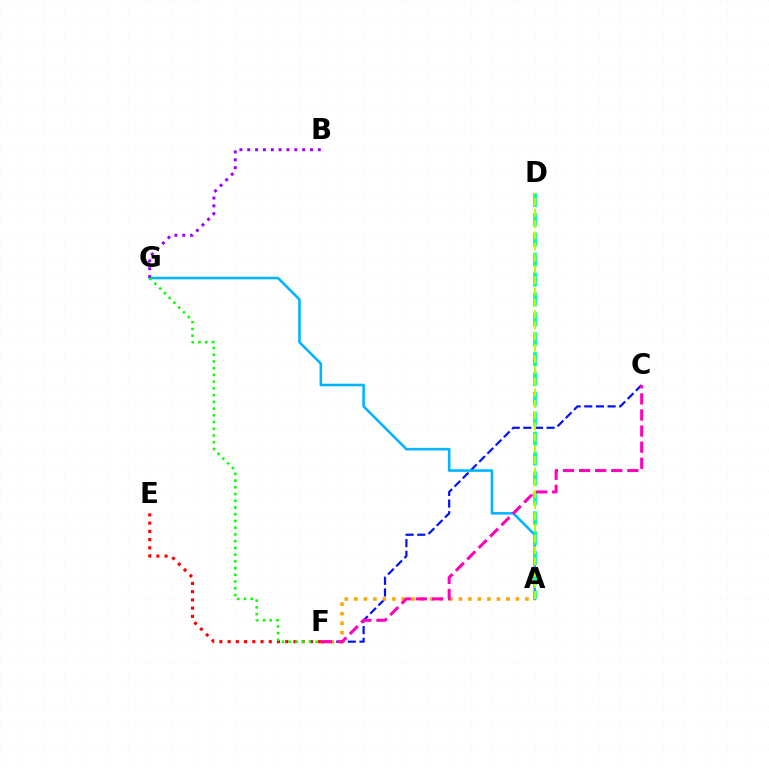{('C', 'F'): [{'color': '#0010ff', 'line_style': 'dashed', 'thickness': 1.58}, {'color': '#ff00bd', 'line_style': 'dashed', 'thickness': 2.19}], ('A', 'G'): [{'color': '#00b5ff', 'line_style': 'solid', 'thickness': 1.86}], ('A', 'F'): [{'color': '#ffa500', 'line_style': 'dotted', 'thickness': 2.58}], ('A', 'D'): [{'color': '#00ff9d', 'line_style': 'dashed', 'thickness': 2.7}, {'color': '#b3ff00', 'line_style': 'dashed', 'thickness': 1.53}], ('B', 'G'): [{'color': '#9b00ff', 'line_style': 'dotted', 'thickness': 2.13}], ('E', 'F'): [{'color': '#ff0000', 'line_style': 'dotted', 'thickness': 2.24}], ('F', 'G'): [{'color': '#08ff00', 'line_style': 'dotted', 'thickness': 1.83}]}